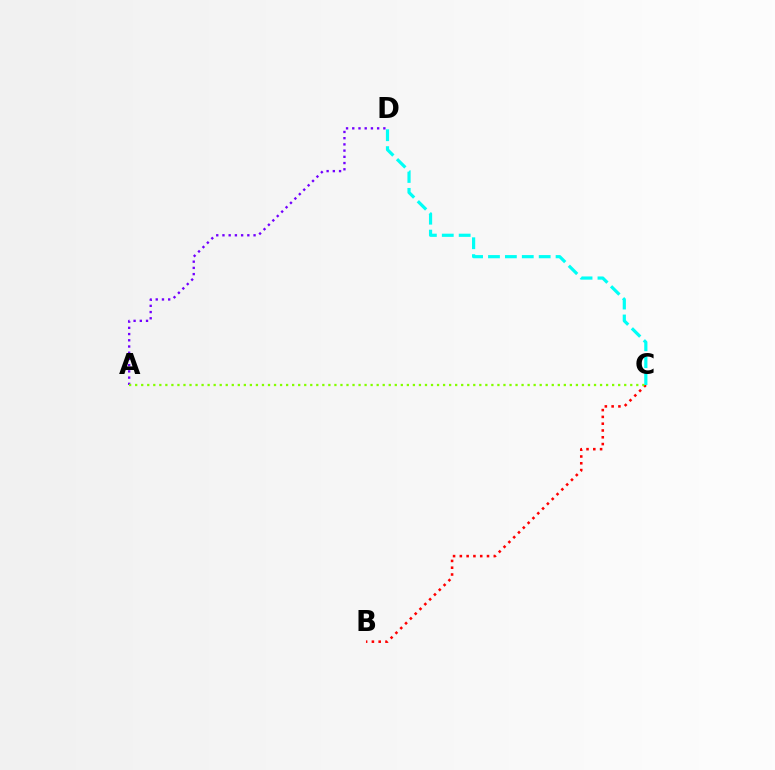{('B', 'C'): [{'color': '#ff0000', 'line_style': 'dotted', 'thickness': 1.84}], ('A', 'D'): [{'color': '#7200ff', 'line_style': 'dotted', 'thickness': 1.69}], ('A', 'C'): [{'color': '#84ff00', 'line_style': 'dotted', 'thickness': 1.64}], ('C', 'D'): [{'color': '#00fff6', 'line_style': 'dashed', 'thickness': 2.3}]}